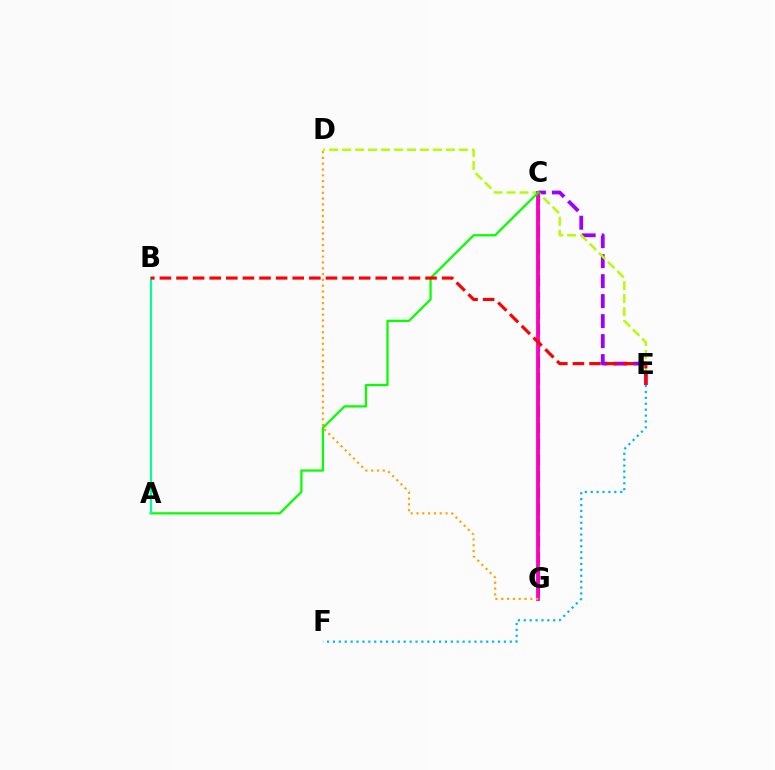{('C', 'G'): [{'color': '#0010ff', 'line_style': 'dashed', 'thickness': 2.22}, {'color': '#ff00bd', 'line_style': 'solid', 'thickness': 2.74}], ('C', 'E'): [{'color': '#9b00ff', 'line_style': 'dashed', 'thickness': 2.72}], ('D', 'E'): [{'color': '#b3ff00', 'line_style': 'dashed', 'thickness': 1.76}], ('D', 'G'): [{'color': '#ffa500', 'line_style': 'dotted', 'thickness': 1.58}], ('E', 'F'): [{'color': '#00b5ff', 'line_style': 'dotted', 'thickness': 1.6}], ('A', 'C'): [{'color': '#08ff00', 'line_style': 'solid', 'thickness': 1.62}], ('A', 'B'): [{'color': '#00ff9d', 'line_style': 'solid', 'thickness': 1.55}], ('B', 'E'): [{'color': '#ff0000', 'line_style': 'dashed', 'thickness': 2.26}]}